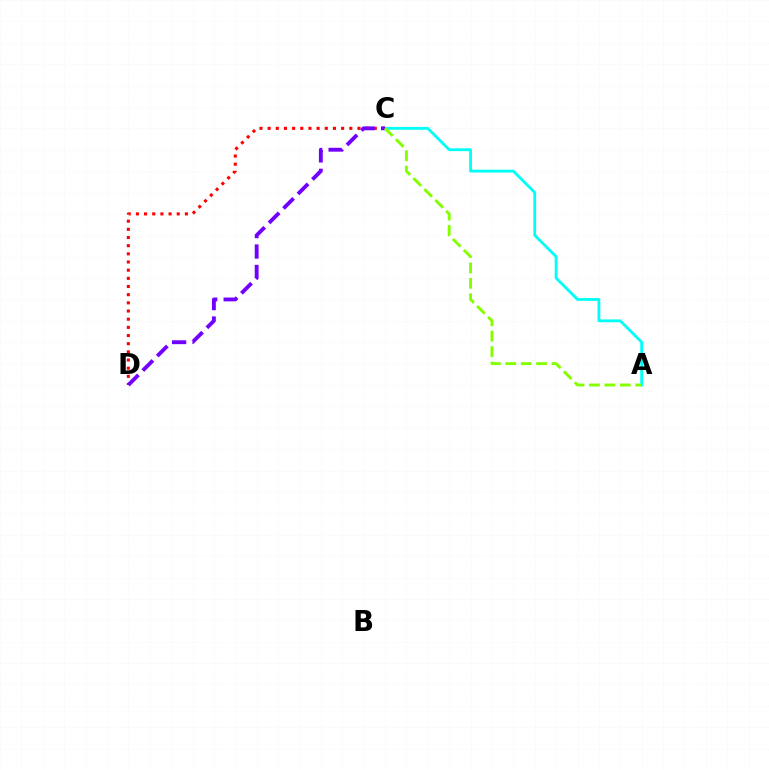{('A', 'C'): [{'color': '#00fff6', 'line_style': 'solid', 'thickness': 2.03}, {'color': '#84ff00', 'line_style': 'dashed', 'thickness': 2.09}], ('C', 'D'): [{'color': '#ff0000', 'line_style': 'dotted', 'thickness': 2.22}, {'color': '#7200ff', 'line_style': 'dashed', 'thickness': 2.78}]}